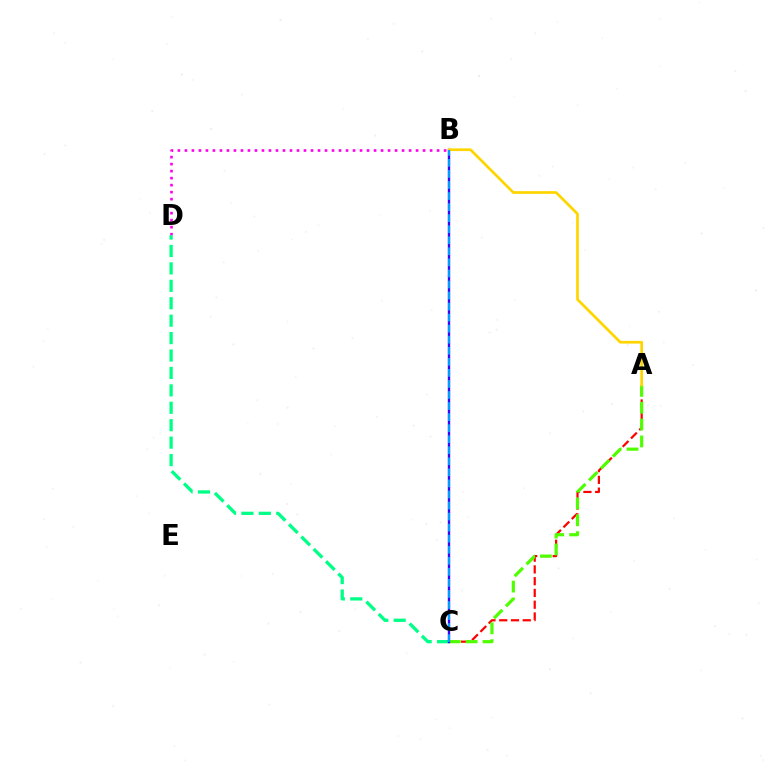{('B', 'D'): [{'color': '#ff00ed', 'line_style': 'dotted', 'thickness': 1.9}], ('A', 'C'): [{'color': '#ff0000', 'line_style': 'dashed', 'thickness': 1.6}, {'color': '#4fff00', 'line_style': 'dashed', 'thickness': 2.29}], ('C', 'D'): [{'color': '#00ff86', 'line_style': 'dashed', 'thickness': 2.37}], ('B', 'C'): [{'color': '#3700ff', 'line_style': 'solid', 'thickness': 1.69}, {'color': '#009eff', 'line_style': 'dashed', 'thickness': 1.5}], ('A', 'B'): [{'color': '#ffd500', 'line_style': 'solid', 'thickness': 1.95}]}